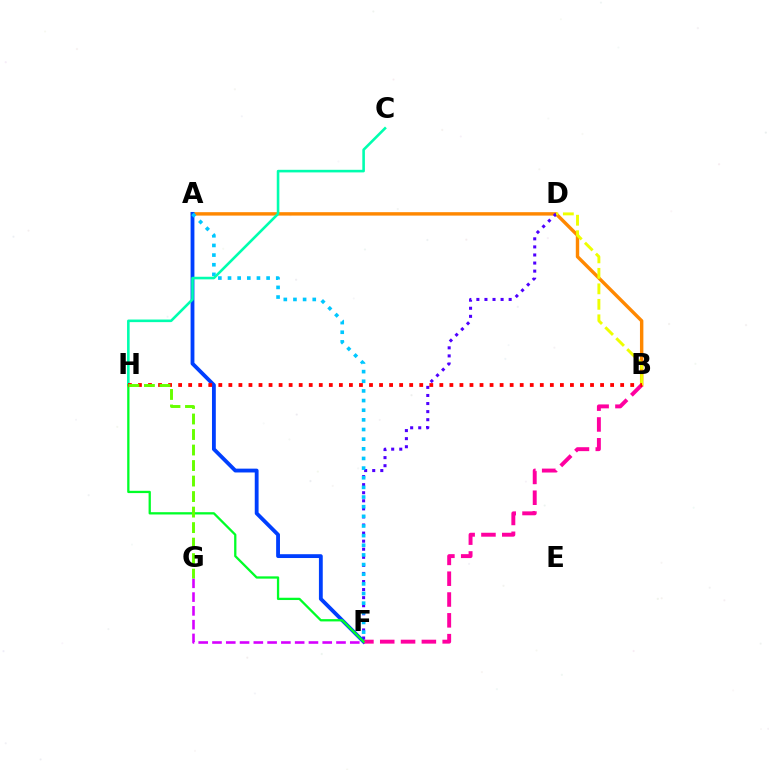{('A', 'B'): [{'color': '#ff8800', 'line_style': 'solid', 'thickness': 2.46}], ('D', 'F'): [{'color': '#4f00ff', 'line_style': 'dotted', 'thickness': 2.19}], ('F', 'G'): [{'color': '#d600ff', 'line_style': 'dashed', 'thickness': 1.87}], ('A', 'F'): [{'color': '#003fff', 'line_style': 'solid', 'thickness': 2.76}, {'color': '#00c7ff', 'line_style': 'dotted', 'thickness': 2.62}], ('B', 'D'): [{'color': '#eeff00', 'line_style': 'dashed', 'thickness': 2.1}], ('C', 'H'): [{'color': '#00ffaf', 'line_style': 'solid', 'thickness': 1.87}], ('B', 'F'): [{'color': '#ff00a0', 'line_style': 'dashed', 'thickness': 2.83}], ('F', 'H'): [{'color': '#00ff27', 'line_style': 'solid', 'thickness': 1.65}], ('B', 'H'): [{'color': '#ff0000', 'line_style': 'dotted', 'thickness': 2.73}], ('G', 'H'): [{'color': '#66ff00', 'line_style': 'dashed', 'thickness': 2.11}]}